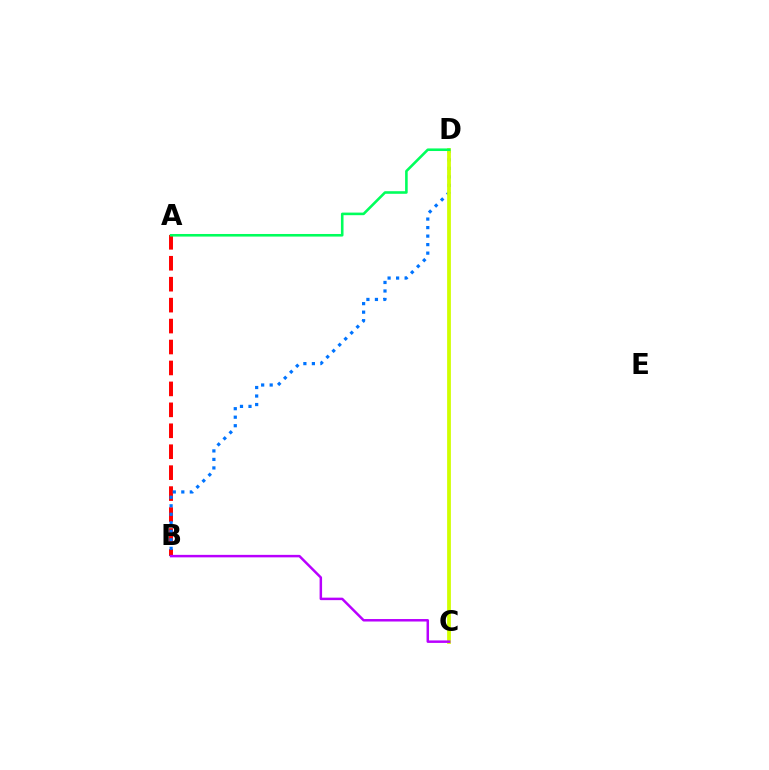{('A', 'B'): [{'color': '#ff0000', 'line_style': 'dashed', 'thickness': 2.84}], ('B', 'D'): [{'color': '#0074ff', 'line_style': 'dotted', 'thickness': 2.31}], ('C', 'D'): [{'color': '#d1ff00', 'line_style': 'solid', 'thickness': 2.71}], ('B', 'C'): [{'color': '#b900ff', 'line_style': 'solid', 'thickness': 1.79}], ('A', 'D'): [{'color': '#00ff5c', 'line_style': 'solid', 'thickness': 1.87}]}